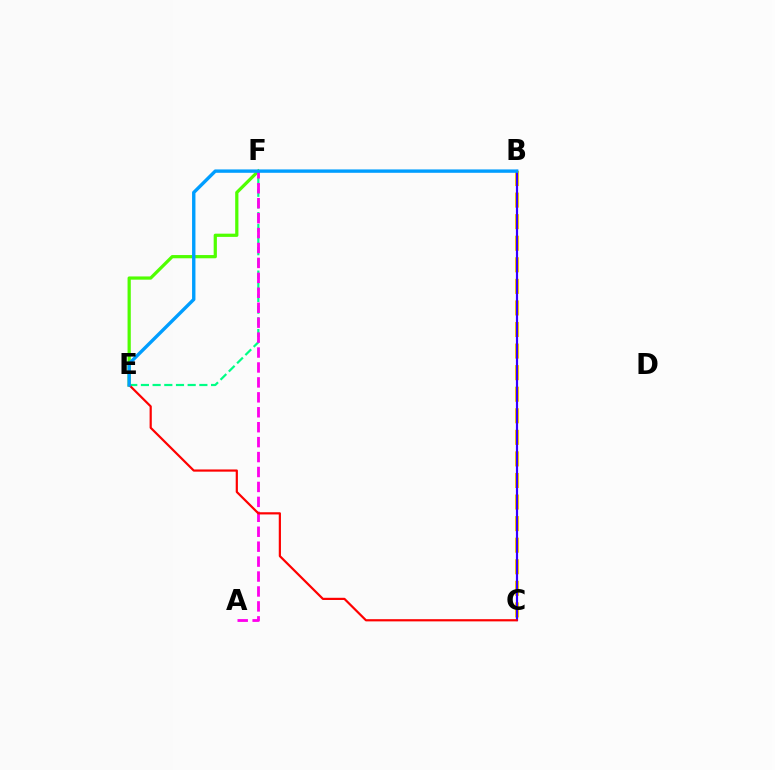{('B', 'C'): [{'color': '#ffd500', 'line_style': 'dashed', 'thickness': 2.93}, {'color': '#3700ff', 'line_style': 'solid', 'thickness': 1.57}], ('E', 'F'): [{'color': '#4fff00', 'line_style': 'solid', 'thickness': 2.32}, {'color': '#00ff86', 'line_style': 'dashed', 'thickness': 1.59}], ('A', 'F'): [{'color': '#ff00ed', 'line_style': 'dashed', 'thickness': 2.03}], ('C', 'E'): [{'color': '#ff0000', 'line_style': 'solid', 'thickness': 1.58}], ('B', 'E'): [{'color': '#009eff', 'line_style': 'solid', 'thickness': 2.43}]}